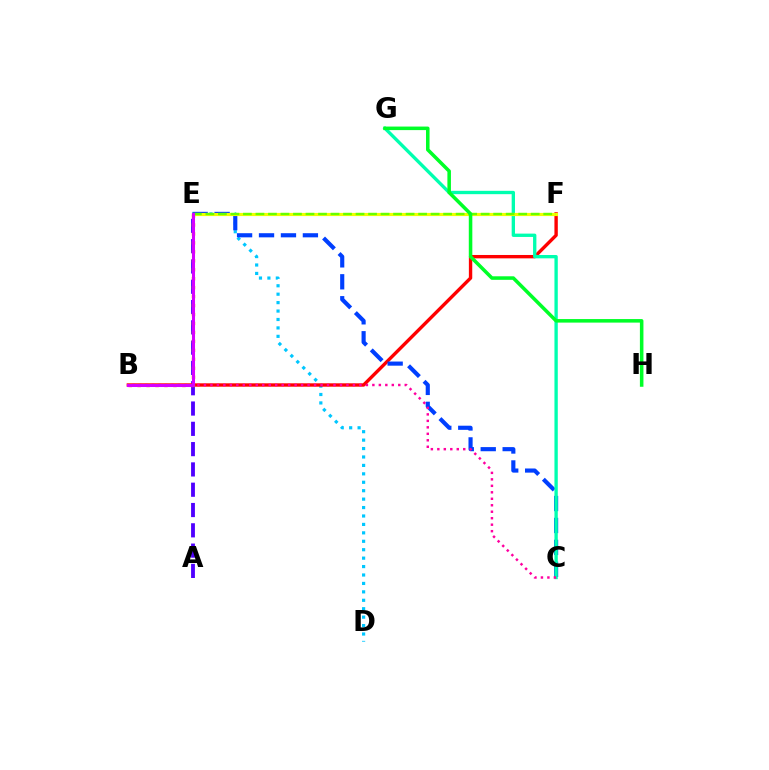{('A', 'E'): [{'color': '#4f00ff', 'line_style': 'dashed', 'thickness': 2.76}], ('D', 'E'): [{'color': '#00c7ff', 'line_style': 'dotted', 'thickness': 2.29}], ('B', 'F'): [{'color': '#ff0000', 'line_style': 'solid', 'thickness': 2.43}], ('C', 'E'): [{'color': '#003fff', 'line_style': 'dashed', 'thickness': 2.98}], ('B', 'E'): [{'color': '#ff8800', 'line_style': 'dotted', 'thickness': 2.43}, {'color': '#d600ff', 'line_style': 'solid', 'thickness': 2.19}], ('C', 'G'): [{'color': '#00ffaf', 'line_style': 'solid', 'thickness': 2.4}], ('E', 'F'): [{'color': '#eeff00', 'line_style': 'solid', 'thickness': 2.27}, {'color': '#66ff00', 'line_style': 'dashed', 'thickness': 1.7}], ('B', 'C'): [{'color': '#ff00a0', 'line_style': 'dotted', 'thickness': 1.76}], ('G', 'H'): [{'color': '#00ff27', 'line_style': 'solid', 'thickness': 2.55}]}